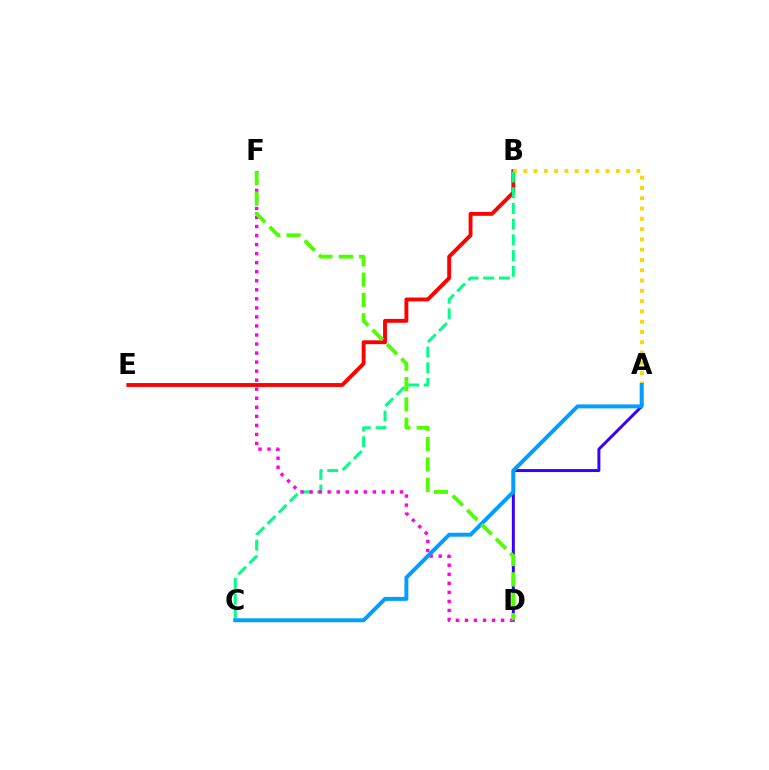{('B', 'E'): [{'color': '#ff0000', 'line_style': 'solid', 'thickness': 2.79}], ('A', 'B'): [{'color': '#ffd500', 'line_style': 'dotted', 'thickness': 2.8}], ('A', 'D'): [{'color': '#3700ff', 'line_style': 'solid', 'thickness': 2.13}], ('B', 'C'): [{'color': '#00ff86', 'line_style': 'dashed', 'thickness': 2.13}], ('D', 'F'): [{'color': '#ff00ed', 'line_style': 'dotted', 'thickness': 2.46}, {'color': '#4fff00', 'line_style': 'dashed', 'thickness': 2.77}], ('A', 'C'): [{'color': '#009eff', 'line_style': 'solid', 'thickness': 2.85}]}